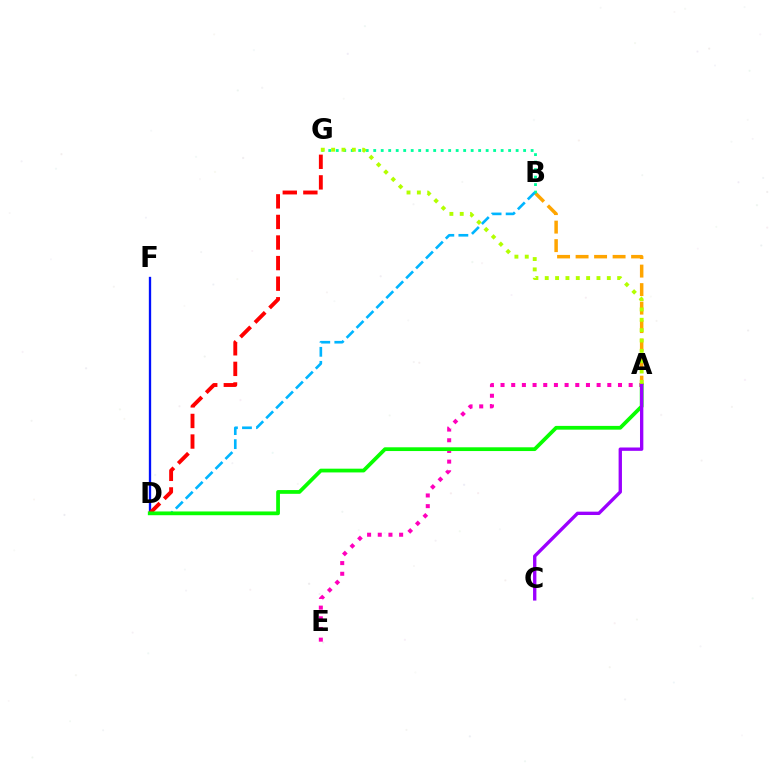{('D', 'F'): [{'color': '#0010ff', 'line_style': 'solid', 'thickness': 1.68}], ('D', 'G'): [{'color': '#ff0000', 'line_style': 'dashed', 'thickness': 2.8}], ('A', 'B'): [{'color': '#ffa500', 'line_style': 'dashed', 'thickness': 2.51}], ('B', 'G'): [{'color': '#00ff9d', 'line_style': 'dotted', 'thickness': 2.04}], ('B', 'D'): [{'color': '#00b5ff', 'line_style': 'dashed', 'thickness': 1.91}], ('A', 'E'): [{'color': '#ff00bd', 'line_style': 'dotted', 'thickness': 2.9}], ('A', 'D'): [{'color': '#08ff00', 'line_style': 'solid', 'thickness': 2.7}], ('A', 'C'): [{'color': '#9b00ff', 'line_style': 'solid', 'thickness': 2.41}], ('A', 'G'): [{'color': '#b3ff00', 'line_style': 'dotted', 'thickness': 2.81}]}